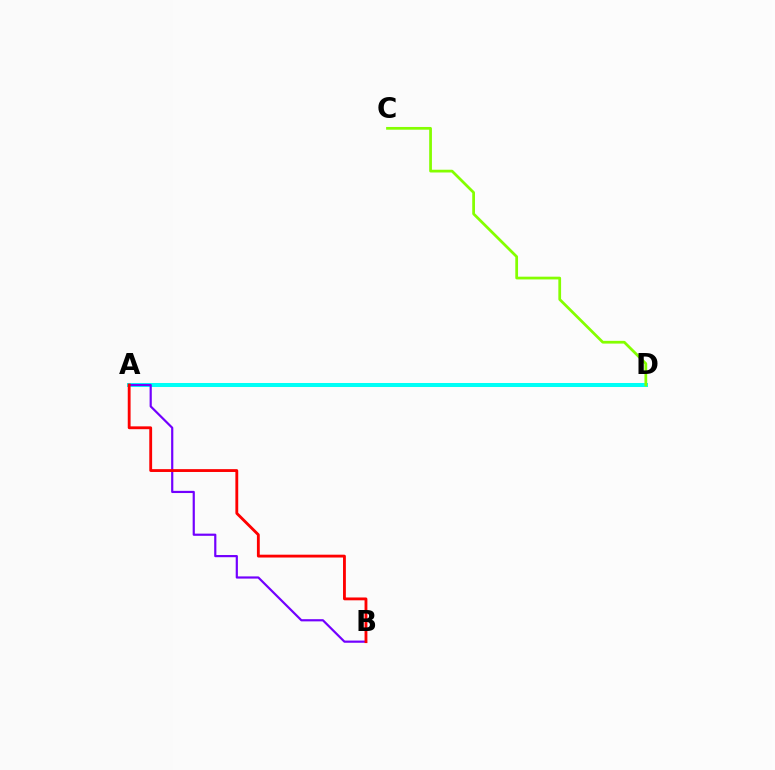{('A', 'D'): [{'color': '#00fff6', 'line_style': 'solid', 'thickness': 2.89}], ('A', 'B'): [{'color': '#7200ff', 'line_style': 'solid', 'thickness': 1.57}, {'color': '#ff0000', 'line_style': 'solid', 'thickness': 2.04}], ('C', 'D'): [{'color': '#84ff00', 'line_style': 'solid', 'thickness': 1.98}]}